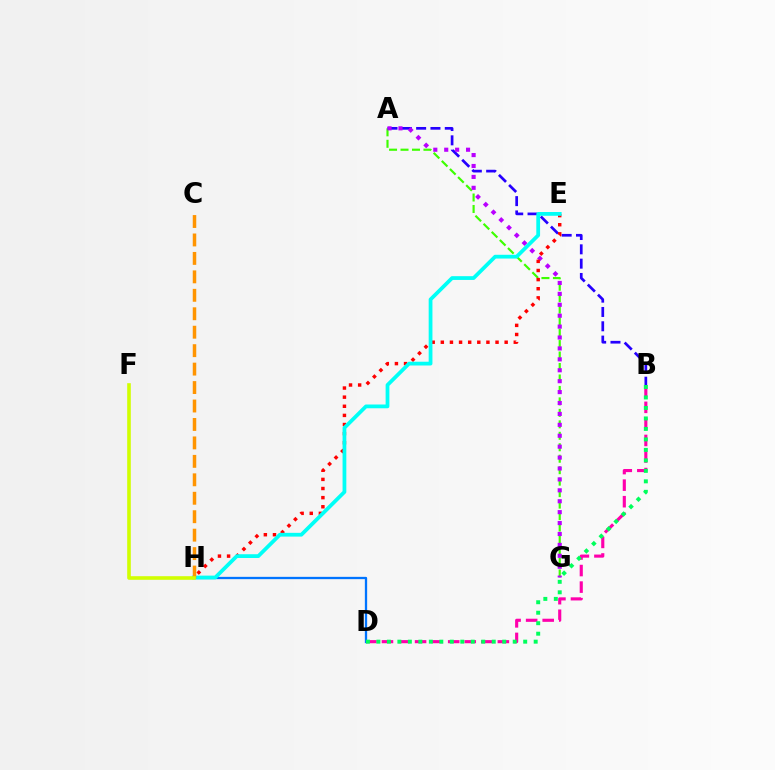{('B', 'D'): [{'color': '#ff00ac', 'line_style': 'dashed', 'thickness': 2.25}, {'color': '#00ff5c', 'line_style': 'dotted', 'thickness': 2.85}], ('A', 'G'): [{'color': '#3dff00', 'line_style': 'dashed', 'thickness': 1.56}, {'color': '#b900ff', 'line_style': 'dotted', 'thickness': 2.97}], ('A', 'B'): [{'color': '#2500ff', 'line_style': 'dashed', 'thickness': 1.95}], ('E', 'H'): [{'color': '#ff0000', 'line_style': 'dotted', 'thickness': 2.48}, {'color': '#00fff6', 'line_style': 'solid', 'thickness': 2.71}], ('D', 'H'): [{'color': '#0074ff', 'line_style': 'solid', 'thickness': 1.66}], ('C', 'H'): [{'color': '#ff9400', 'line_style': 'dashed', 'thickness': 2.51}], ('F', 'H'): [{'color': '#d1ff00', 'line_style': 'solid', 'thickness': 2.6}]}